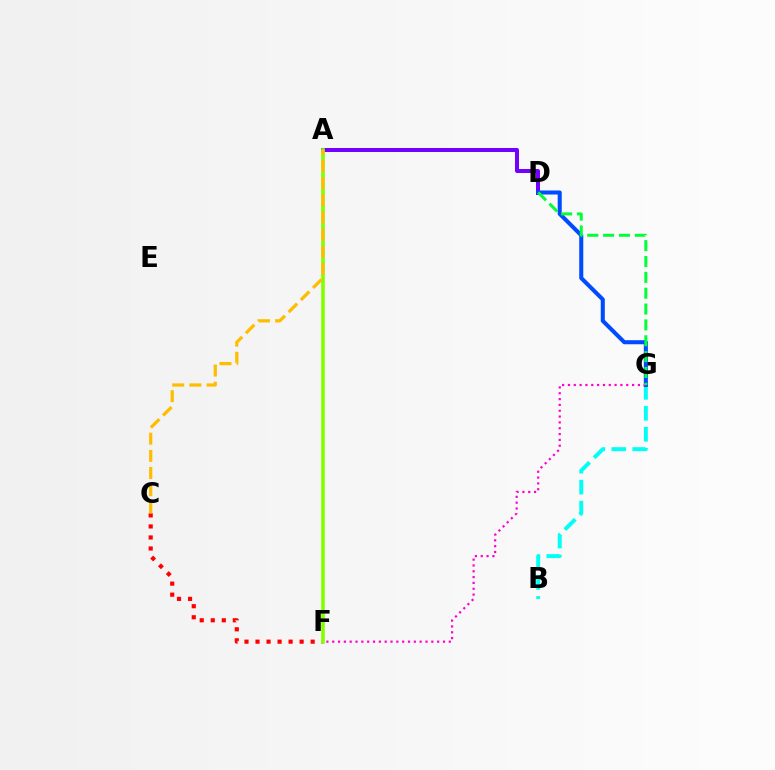{('C', 'F'): [{'color': '#ff0000', 'line_style': 'dotted', 'thickness': 3.0}], ('B', 'G'): [{'color': '#00fff6', 'line_style': 'dashed', 'thickness': 2.85}], ('A', 'D'): [{'color': '#7200ff', 'line_style': 'solid', 'thickness': 2.87}], ('D', 'G'): [{'color': '#004bff', 'line_style': 'solid', 'thickness': 2.92}, {'color': '#00ff39', 'line_style': 'dashed', 'thickness': 2.15}], ('F', 'G'): [{'color': '#ff00cf', 'line_style': 'dotted', 'thickness': 1.58}], ('A', 'F'): [{'color': '#84ff00', 'line_style': 'solid', 'thickness': 2.59}], ('A', 'C'): [{'color': '#ffbd00', 'line_style': 'dashed', 'thickness': 2.33}]}